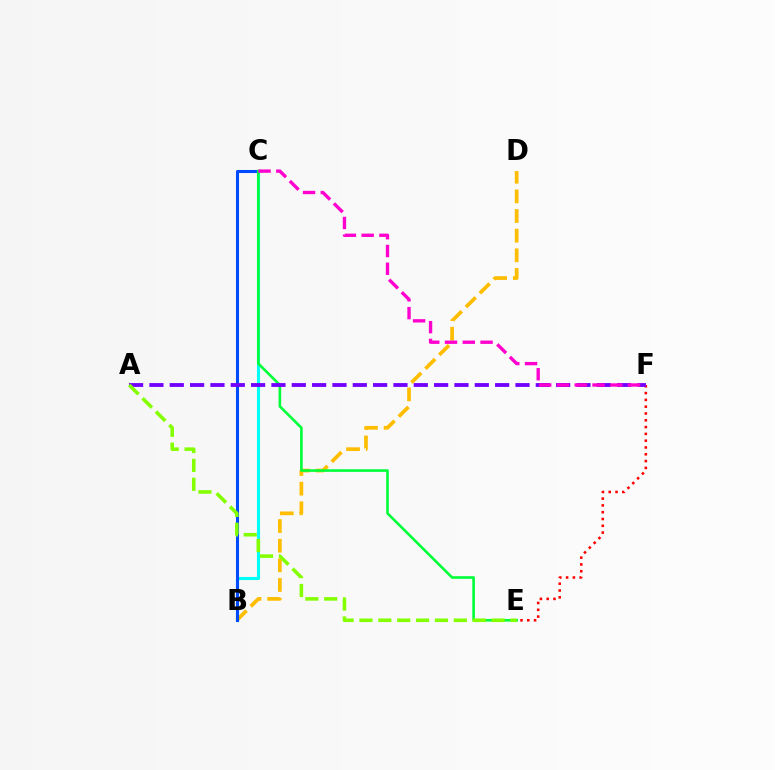{('B', 'D'): [{'color': '#ffbd00', 'line_style': 'dashed', 'thickness': 2.67}], ('B', 'C'): [{'color': '#00fff6', 'line_style': 'solid', 'thickness': 2.23}, {'color': '#004bff', 'line_style': 'solid', 'thickness': 2.21}], ('E', 'F'): [{'color': '#ff0000', 'line_style': 'dotted', 'thickness': 1.85}], ('C', 'E'): [{'color': '#00ff39', 'line_style': 'solid', 'thickness': 1.89}], ('A', 'F'): [{'color': '#7200ff', 'line_style': 'dashed', 'thickness': 2.76}], ('A', 'E'): [{'color': '#84ff00', 'line_style': 'dashed', 'thickness': 2.56}], ('C', 'F'): [{'color': '#ff00cf', 'line_style': 'dashed', 'thickness': 2.41}]}